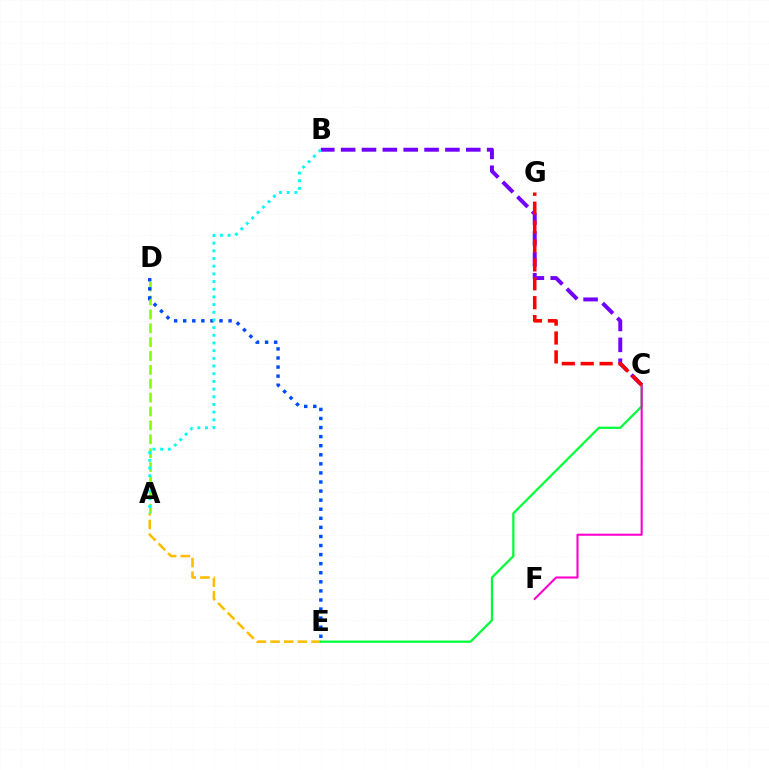{('A', 'E'): [{'color': '#ffbd00', 'line_style': 'dashed', 'thickness': 1.86}], ('A', 'D'): [{'color': '#84ff00', 'line_style': 'dashed', 'thickness': 1.89}], ('B', 'C'): [{'color': '#7200ff', 'line_style': 'dashed', 'thickness': 2.83}], ('C', 'E'): [{'color': '#00ff39', 'line_style': 'solid', 'thickness': 1.61}], ('C', 'F'): [{'color': '#ff00cf', 'line_style': 'solid', 'thickness': 1.51}], ('D', 'E'): [{'color': '#004bff', 'line_style': 'dotted', 'thickness': 2.47}], ('C', 'G'): [{'color': '#ff0000', 'line_style': 'dashed', 'thickness': 2.57}], ('A', 'B'): [{'color': '#00fff6', 'line_style': 'dotted', 'thickness': 2.09}]}